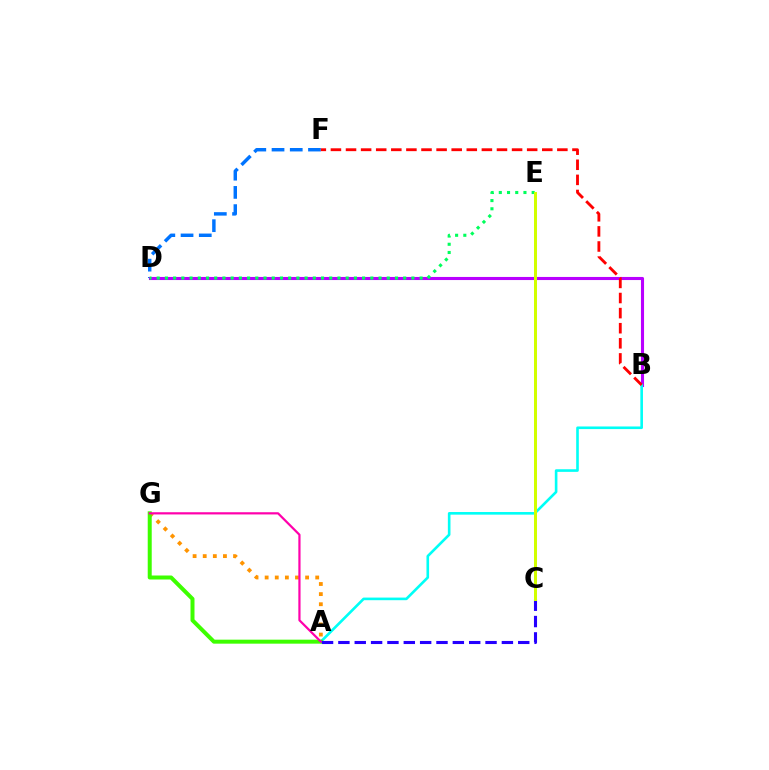{('D', 'F'): [{'color': '#0074ff', 'line_style': 'dashed', 'thickness': 2.48}], ('B', 'D'): [{'color': '#b900ff', 'line_style': 'solid', 'thickness': 2.23}], ('A', 'B'): [{'color': '#00fff6', 'line_style': 'solid', 'thickness': 1.89}], ('A', 'G'): [{'color': '#ff9400', 'line_style': 'dotted', 'thickness': 2.75}, {'color': '#3dff00', 'line_style': 'solid', 'thickness': 2.88}, {'color': '#ff00ac', 'line_style': 'solid', 'thickness': 1.59}], ('D', 'E'): [{'color': '#00ff5c', 'line_style': 'dotted', 'thickness': 2.23}], ('B', 'F'): [{'color': '#ff0000', 'line_style': 'dashed', 'thickness': 2.05}], ('A', 'C'): [{'color': '#2500ff', 'line_style': 'dashed', 'thickness': 2.22}], ('C', 'E'): [{'color': '#d1ff00', 'line_style': 'solid', 'thickness': 2.16}]}